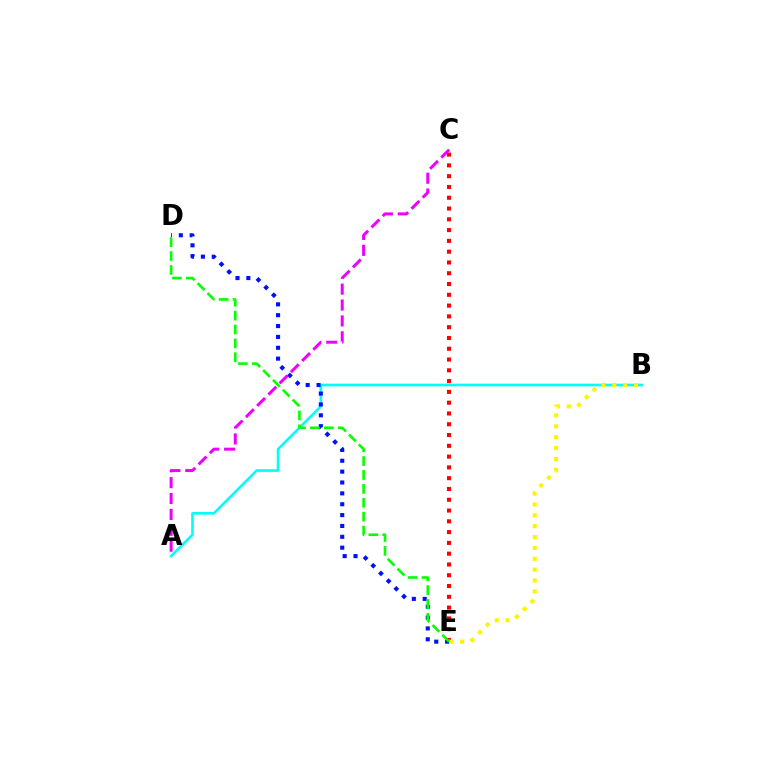{('A', 'B'): [{'color': '#00fff6', 'line_style': 'solid', 'thickness': 1.91}], ('C', 'E'): [{'color': '#ff0000', 'line_style': 'dotted', 'thickness': 2.93}], ('D', 'E'): [{'color': '#0010ff', 'line_style': 'dotted', 'thickness': 2.95}, {'color': '#08ff00', 'line_style': 'dashed', 'thickness': 1.89}], ('B', 'E'): [{'color': '#fcf500', 'line_style': 'dotted', 'thickness': 2.95}], ('A', 'C'): [{'color': '#ee00ff', 'line_style': 'dashed', 'thickness': 2.16}]}